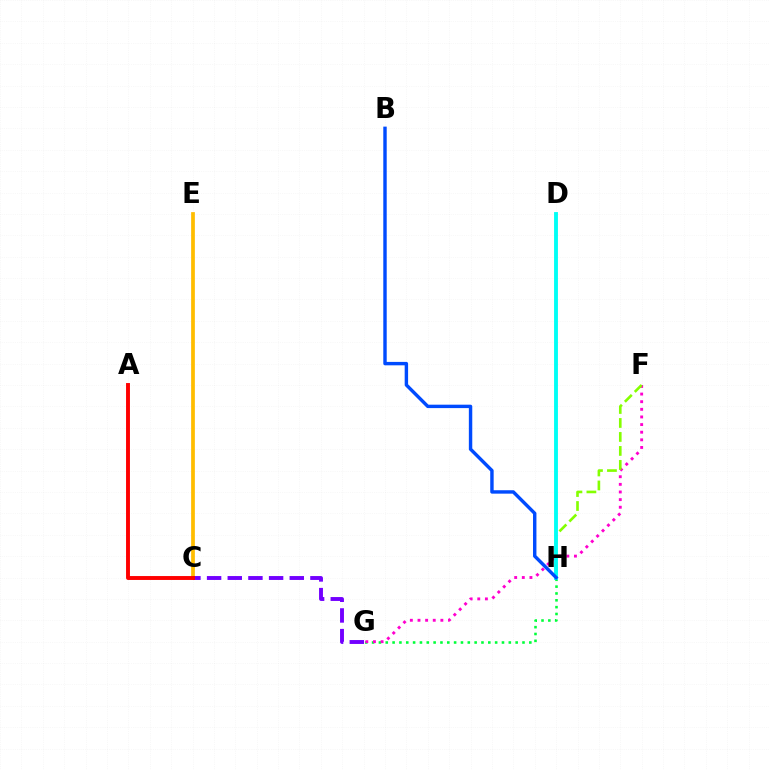{('C', 'E'): [{'color': '#ffbd00', 'line_style': 'solid', 'thickness': 2.69}], ('C', 'G'): [{'color': '#7200ff', 'line_style': 'dashed', 'thickness': 2.81}], ('A', 'C'): [{'color': '#ff0000', 'line_style': 'solid', 'thickness': 2.81}], ('G', 'H'): [{'color': '#00ff39', 'line_style': 'dotted', 'thickness': 1.86}], ('F', 'G'): [{'color': '#ff00cf', 'line_style': 'dotted', 'thickness': 2.07}], ('F', 'H'): [{'color': '#84ff00', 'line_style': 'dashed', 'thickness': 1.9}], ('D', 'H'): [{'color': '#00fff6', 'line_style': 'solid', 'thickness': 2.79}], ('B', 'H'): [{'color': '#004bff', 'line_style': 'solid', 'thickness': 2.46}]}